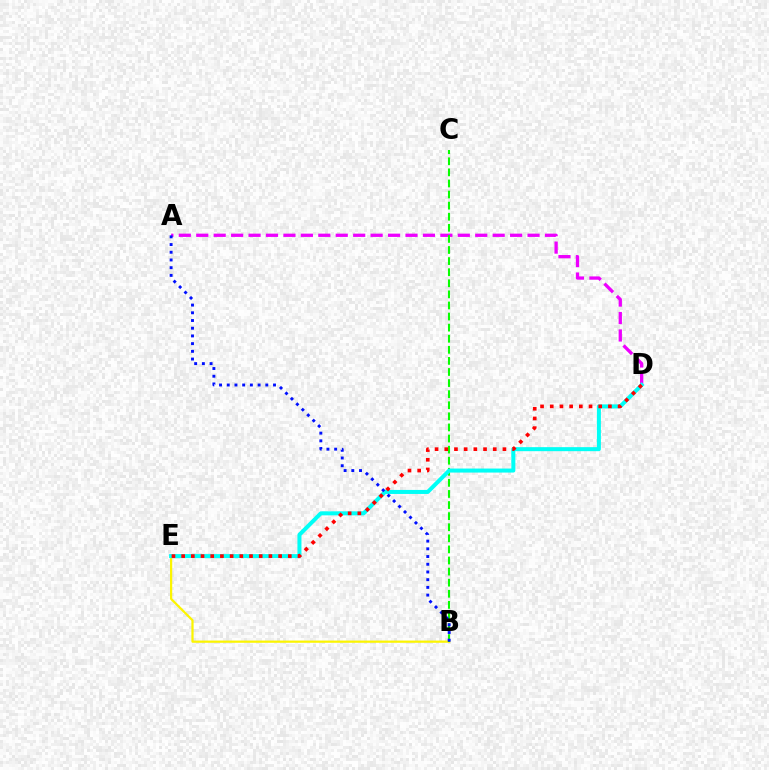{('A', 'D'): [{'color': '#ee00ff', 'line_style': 'dashed', 'thickness': 2.37}], ('B', 'E'): [{'color': '#fcf500', 'line_style': 'solid', 'thickness': 1.6}], ('B', 'C'): [{'color': '#08ff00', 'line_style': 'dashed', 'thickness': 1.51}], ('D', 'E'): [{'color': '#00fff6', 'line_style': 'solid', 'thickness': 2.89}, {'color': '#ff0000', 'line_style': 'dotted', 'thickness': 2.63}], ('A', 'B'): [{'color': '#0010ff', 'line_style': 'dotted', 'thickness': 2.09}]}